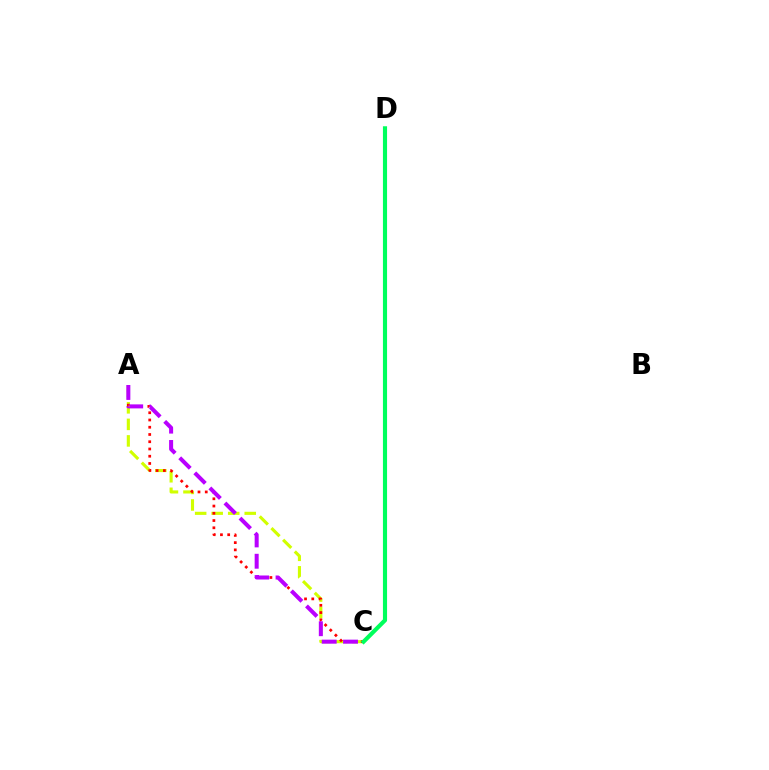{('C', 'D'): [{'color': '#0074ff', 'line_style': 'dashed', 'thickness': 1.56}, {'color': '#00ff5c', 'line_style': 'solid', 'thickness': 2.98}], ('A', 'C'): [{'color': '#d1ff00', 'line_style': 'dashed', 'thickness': 2.25}, {'color': '#ff0000', 'line_style': 'dotted', 'thickness': 1.97}, {'color': '#b900ff', 'line_style': 'dashed', 'thickness': 2.9}]}